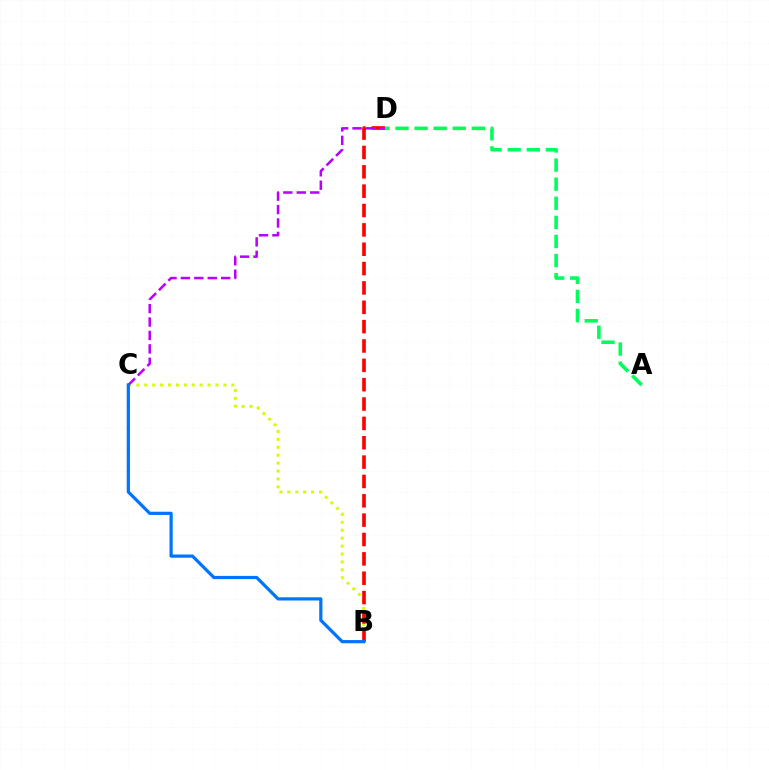{('B', 'C'): [{'color': '#d1ff00', 'line_style': 'dotted', 'thickness': 2.15}, {'color': '#0074ff', 'line_style': 'solid', 'thickness': 2.31}], ('B', 'D'): [{'color': '#ff0000', 'line_style': 'dashed', 'thickness': 2.63}], ('A', 'D'): [{'color': '#00ff5c', 'line_style': 'dashed', 'thickness': 2.59}], ('C', 'D'): [{'color': '#b900ff', 'line_style': 'dashed', 'thickness': 1.82}]}